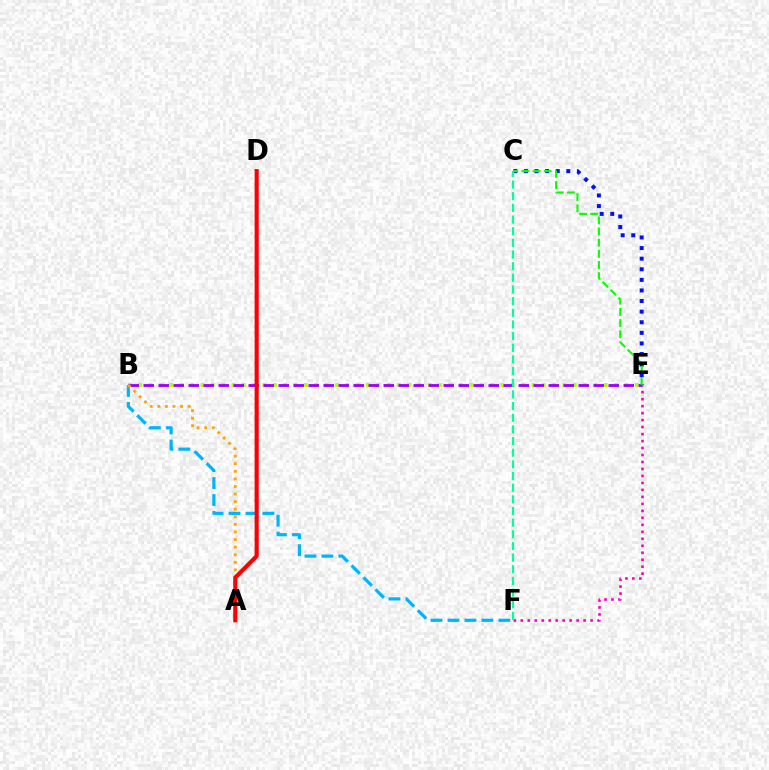{('C', 'E'): [{'color': '#0010ff', 'line_style': 'dotted', 'thickness': 2.88}, {'color': '#08ff00', 'line_style': 'dashed', 'thickness': 1.52}], ('B', 'E'): [{'color': '#b3ff00', 'line_style': 'dotted', 'thickness': 2.81}, {'color': '#9b00ff', 'line_style': 'dashed', 'thickness': 2.04}], ('E', 'F'): [{'color': '#ff00bd', 'line_style': 'dotted', 'thickness': 1.9}], ('B', 'F'): [{'color': '#00b5ff', 'line_style': 'dashed', 'thickness': 2.3}], ('C', 'F'): [{'color': '#00ff9d', 'line_style': 'dashed', 'thickness': 1.58}], ('A', 'B'): [{'color': '#ffa500', 'line_style': 'dotted', 'thickness': 2.06}], ('A', 'D'): [{'color': '#ff0000', 'line_style': 'solid', 'thickness': 2.96}]}